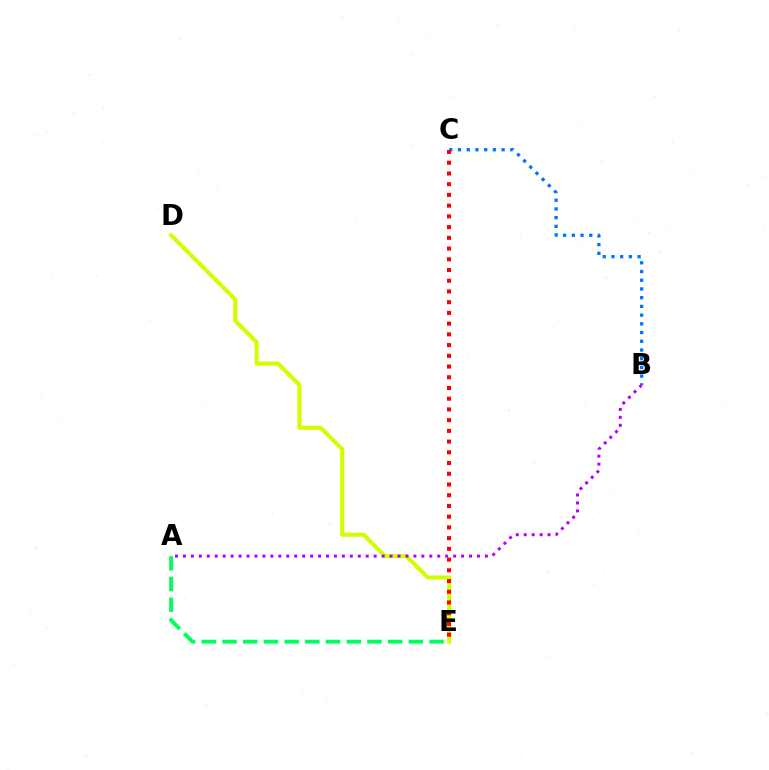{('D', 'E'): [{'color': '#d1ff00', 'line_style': 'solid', 'thickness': 2.94}], ('B', 'C'): [{'color': '#0074ff', 'line_style': 'dotted', 'thickness': 2.37}], ('A', 'B'): [{'color': '#b900ff', 'line_style': 'dotted', 'thickness': 2.16}], ('A', 'E'): [{'color': '#00ff5c', 'line_style': 'dashed', 'thickness': 2.81}], ('C', 'E'): [{'color': '#ff0000', 'line_style': 'dotted', 'thickness': 2.91}]}